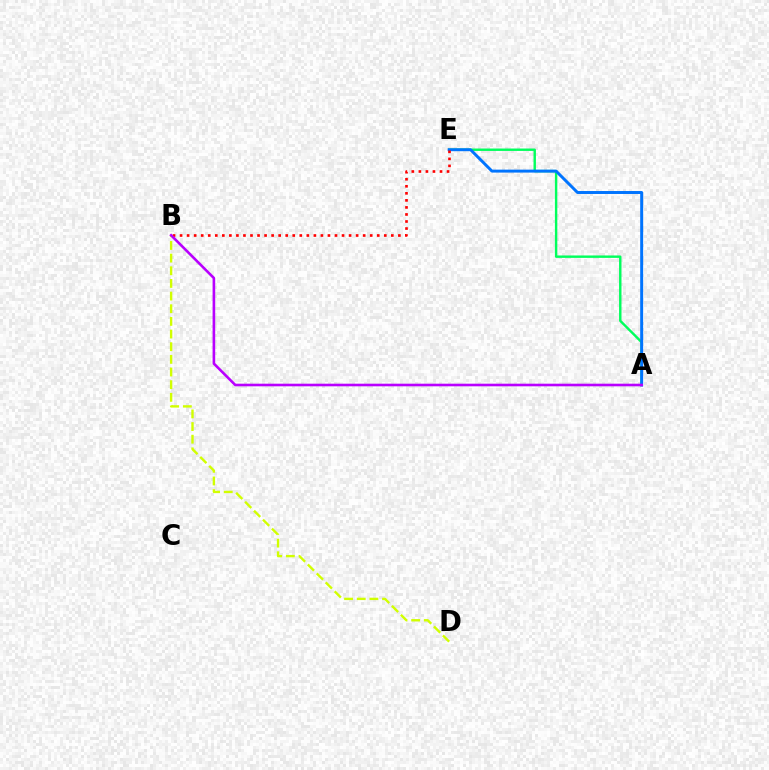{('A', 'E'): [{'color': '#00ff5c', 'line_style': 'solid', 'thickness': 1.74}, {'color': '#0074ff', 'line_style': 'solid', 'thickness': 2.13}], ('B', 'E'): [{'color': '#ff0000', 'line_style': 'dotted', 'thickness': 1.91}], ('B', 'D'): [{'color': '#d1ff00', 'line_style': 'dashed', 'thickness': 1.72}], ('A', 'B'): [{'color': '#b900ff', 'line_style': 'solid', 'thickness': 1.88}]}